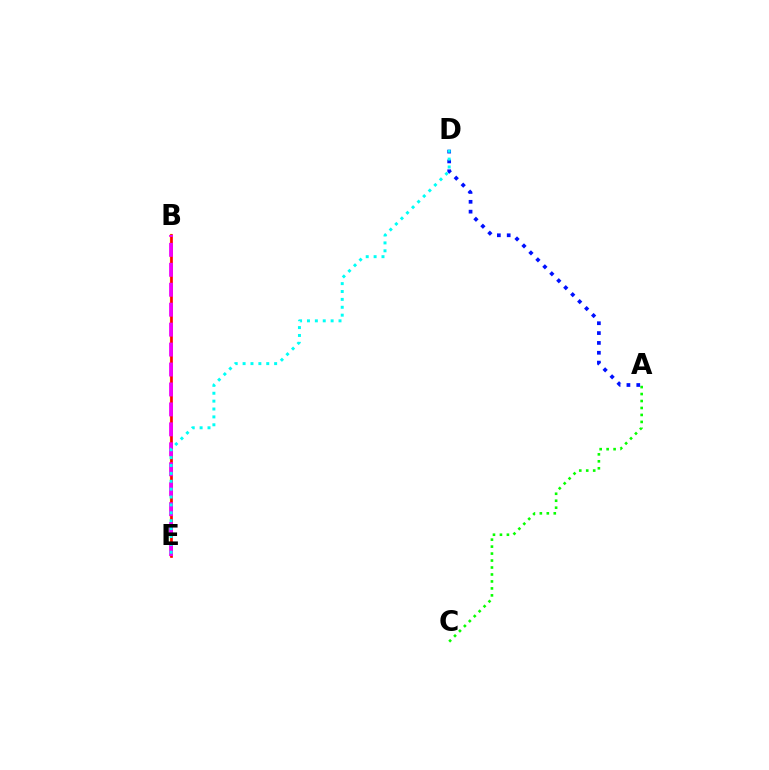{('A', 'C'): [{'color': '#08ff00', 'line_style': 'dotted', 'thickness': 1.89}], ('B', 'E'): [{'color': '#fcf500', 'line_style': 'solid', 'thickness': 1.69}, {'color': '#ff0000', 'line_style': 'solid', 'thickness': 1.9}, {'color': '#ee00ff', 'line_style': 'dashed', 'thickness': 2.71}], ('A', 'D'): [{'color': '#0010ff', 'line_style': 'dotted', 'thickness': 2.68}], ('D', 'E'): [{'color': '#00fff6', 'line_style': 'dotted', 'thickness': 2.14}]}